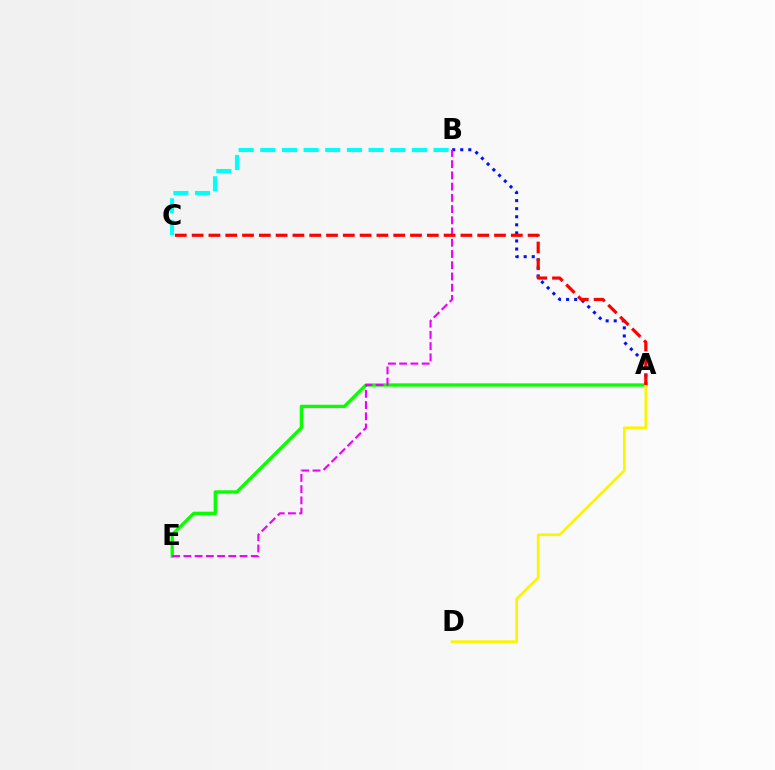{('A', 'B'): [{'color': '#0010ff', 'line_style': 'dotted', 'thickness': 2.19}], ('A', 'E'): [{'color': '#08ff00', 'line_style': 'solid', 'thickness': 2.38}], ('B', 'E'): [{'color': '#ee00ff', 'line_style': 'dashed', 'thickness': 1.53}], ('B', 'C'): [{'color': '#00fff6', 'line_style': 'dashed', 'thickness': 2.94}], ('A', 'D'): [{'color': '#fcf500', 'line_style': 'solid', 'thickness': 1.95}], ('A', 'C'): [{'color': '#ff0000', 'line_style': 'dashed', 'thickness': 2.28}]}